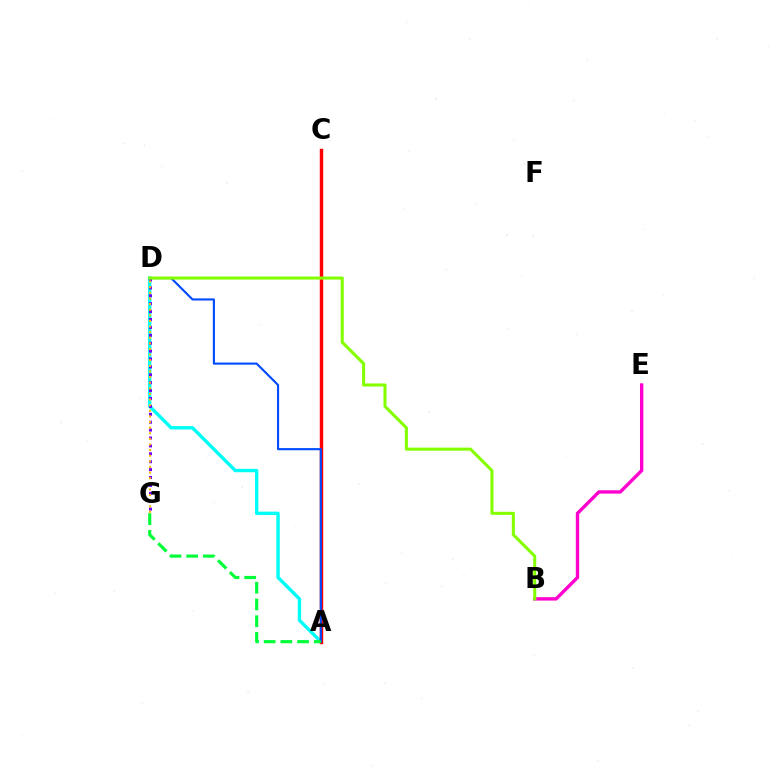{('B', 'E'): [{'color': '#ff00cf', 'line_style': 'solid', 'thickness': 2.43}], ('A', 'D'): [{'color': '#00fff6', 'line_style': 'solid', 'thickness': 2.44}, {'color': '#004bff', 'line_style': 'solid', 'thickness': 1.53}], ('D', 'G'): [{'color': '#7200ff', 'line_style': 'dotted', 'thickness': 2.15}, {'color': '#ffbd00', 'line_style': 'dotted', 'thickness': 1.53}], ('A', 'C'): [{'color': '#ff0000', 'line_style': 'solid', 'thickness': 2.48}], ('A', 'G'): [{'color': '#00ff39', 'line_style': 'dashed', 'thickness': 2.27}], ('B', 'D'): [{'color': '#84ff00', 'line_style': 'solid', 'thickness': 2.2}]}